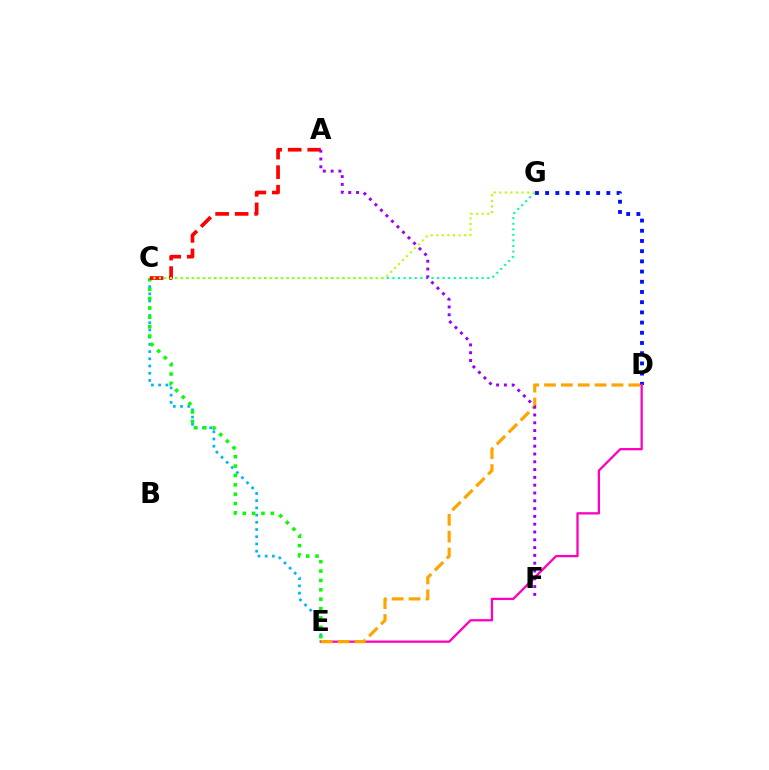{('C', 'E'): [{'color': '#00b5ff', 'line_style': 'dotted', 'thickness': 1.96}, {'color': '#08ff00', 'line_style': 'dotted', 'thickness': 2.55}], ('D', 'G'): [{'color': '#0010ff', 'line_style': 'dotted', 'thickness': 2.77}], ('C', 'G'): [{'color': '#00ff9d', 'line_style': 'dotted', 'thickness': 1.51}, {'color': '#b3ff00', 'line_style': 'dotted', 'thickness': 1.51}], ('D', 'E'): [{'color': '#ff00bd', 'line_style': 'solid', 'thickness': 1.65}, {'color': '#ffa500', 'line_style': 'dashed', 'thickness': 2.29}], ('A', 'C'): [{'color': '#ff0000', 'line_style': 'dashed', 'thickness': 2.65}], ('A', 'F'): [{'color': '#9b00ff', 'line_style': 'dotted', 'thickness': 2.12}]}